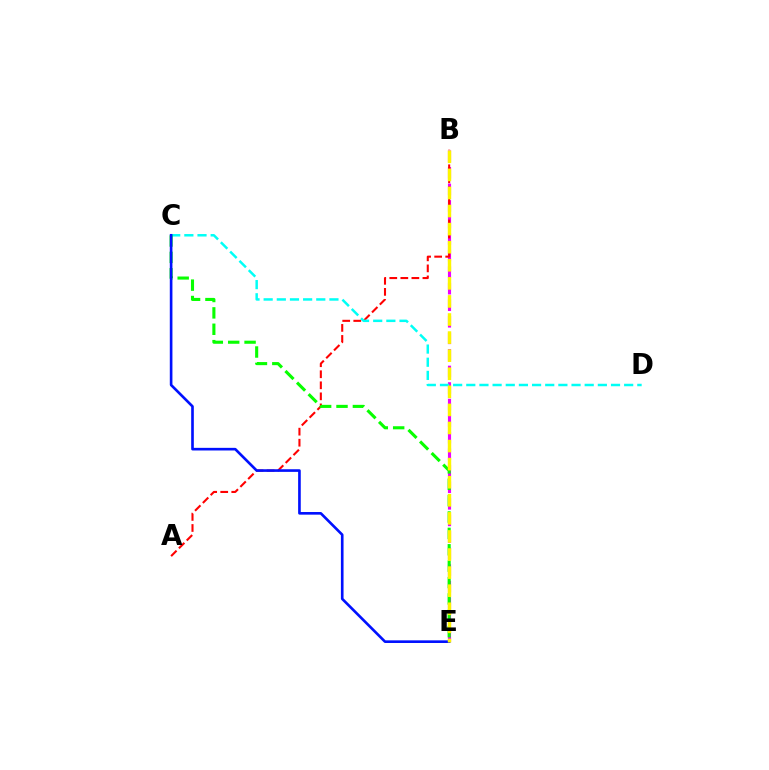{('B', 'E'): [{'color': '#ee00ff', 'line_style': 'dashed', 'thickness': 2.25}, {'color': '#fcf500', 'line_style': 'dashed', 'thickness': 2.46}], ('A', 'B'): [{'color': '#ff0000', 'line_style': 'dashed', 'thickness': 1.5}], ('C', 'D'): [{'color': '#00fff6', 'line_style': 'dashed', 'thickness': 1.79}], ('C', 'E'): [{'color': '#08ff00', 'line_style': 'dashed', 'thickness': 2.23}, {'color': '#0010ff', 'line_style': 'solid', 'thickness': 1.9}]}